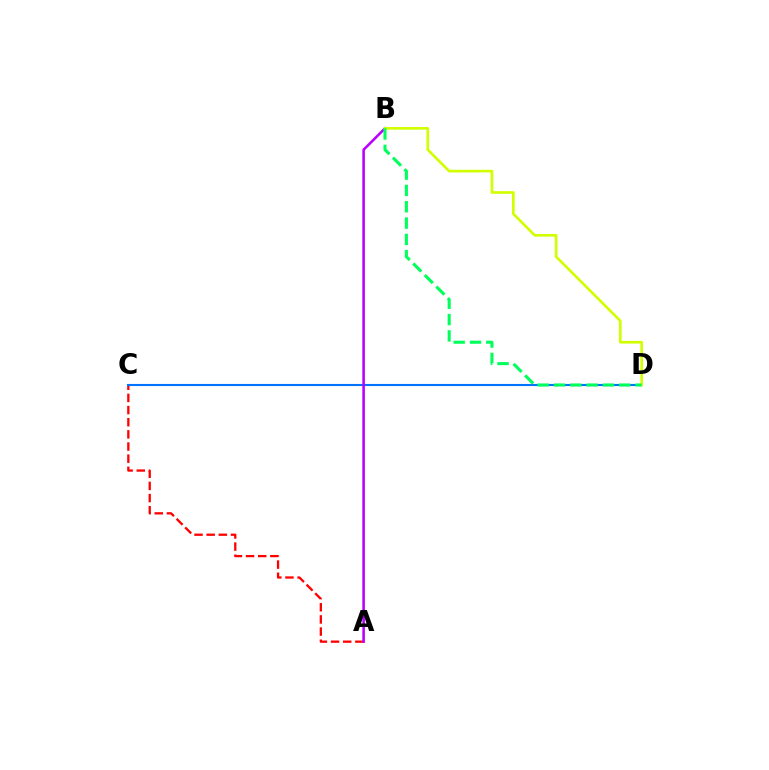{('A', 'C'): [{'color': '#ff0000', 'line_style': 'dashed', 'thickness': 1.65}], ('C', 'D'): [{'color': '#0074ff', 'line_style': 'solid', 'thickness': 1.51}], ('A', 'B'): [{'color': '#b900ff', 'line_style': 'solid', 'thickness': 1.84}], ('B', 'D'): [{'color': '#d1ff00', 'line_style': 'solid', 'thickness': 1.93}, {'color': '#00ff5c', 'line_style': 'dashed', 'thickness': 2.22}]}